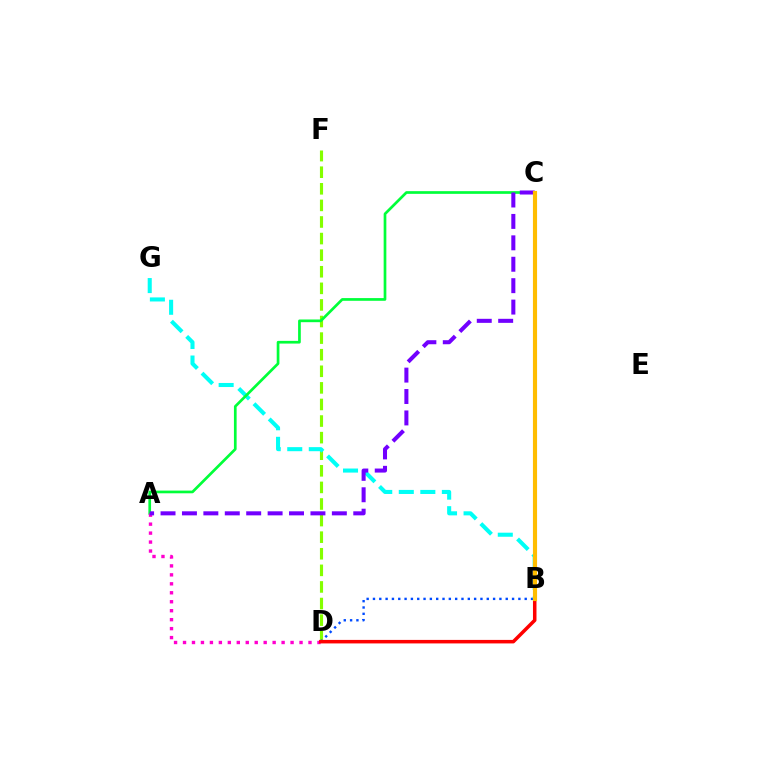{('D', 'F'): [{'color': '#84ff00', 'line_style': 'dashed', 'thickness': 2.25}], ('B', 'D'): [{'color': '#004bff', 'line_style': 'dotted', 'thickness': 1.72}, {'color': '#ff0000', 'line_style': 'solid', 'thickness': 2.53}], ('B', 'G'): [{'color': '#00fff6', 'line_style': 'dashed', 'thickness': 2.93}], ('A', 'C'): [{'color': '#00ff39', 'line_style': 'solid', 'thickness': 1.94}, {'color': '#7200ff', 'line_style': 'dashed', 'thickness': 2.91}], ('A', 'D'): [{'color': '#ff00cf', 'line_style': 'dotted', 'thickness': 2.44}], ('B', 'C'): [{'color': '#ffbd00', 'line_style': 'solid', 'thickness': 2.98}]}